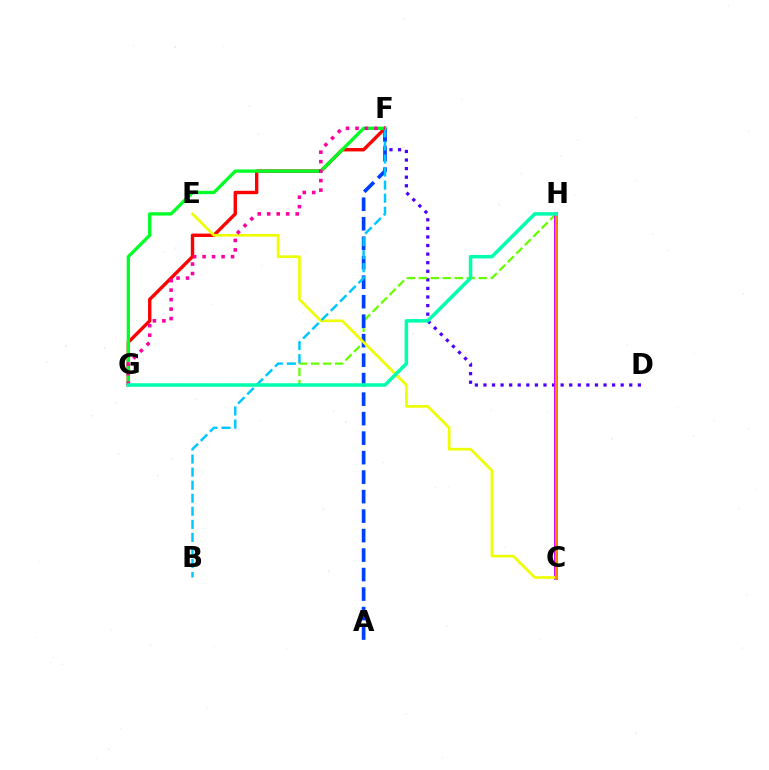{('D', 'F'): [{'color': '#4f00ff', 'line_style': 'dotted', 'thickness': 2.33}], ('F', 'G'): [{'color': '#ff0000', 'line_style': 'solid', 'thickness': 2.44}, {'color': '#00ff27', 'line_style': 'solid', 'thickness': 2.39}, {'color': '#ff00a0', 'line_style': 'dotted', 'thickness': 2.58}], ('G', 'H'): [{'color': '#66ff00', 'line_style': 'dashed', 'thickness': 1.63}, {'color': '#00ffaf', 'line_style': 'solid', 'thickness': 2.53}], ('A', 'F'): [{'color': '#003fff', 'line_style': 'dashed', 'thickness': 2.65}], ('C', 'H'): [{'color': '#d600ff', 'line_style': 'solid', 'thickness': 2.82}, {'color': '#ff8800', 'line_style': 'solid', 'thickness': 1.95}], ('C', 'E'): [{'color': '#eeff00', 'line_style': 'solid', 'thickness': 1.93}], ('B', 'F'): [{'color': '#00c7ff', 'line_style': 'dashed', 'thickness': 1.77}]}